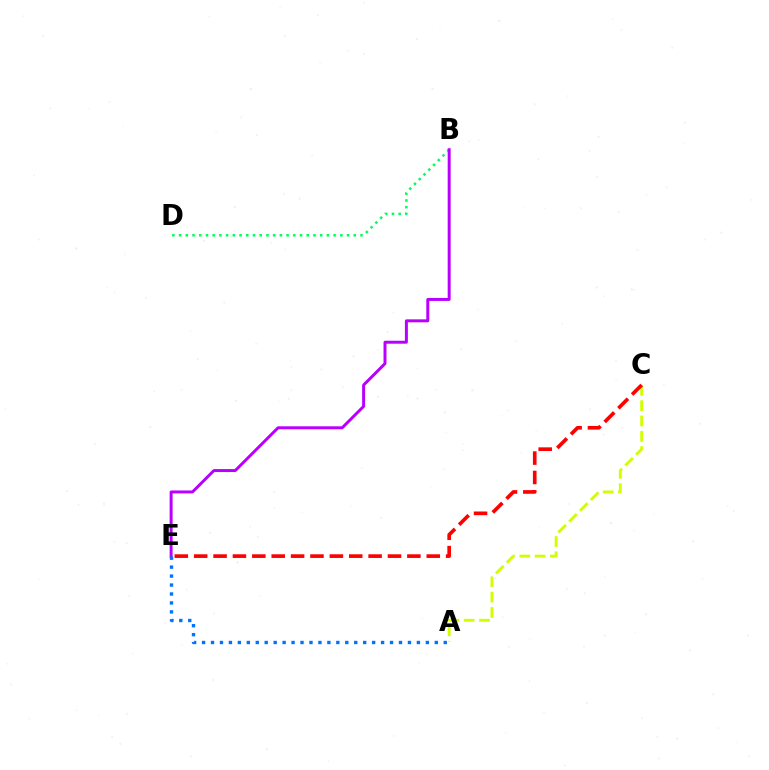{('A', 'C'): [{'color': '#d1ff00', 'line_style': 'dashed', 'thickness': 2.08}], ('B', 'D'): [{'color': '#00ff5c', 'line_style': 'dotted', 'thickness': 1.83}], ('B', 'E'): [{'color': '#b900ff', 'line_style': 'solid', 'thickness': 2.14}], ('A', 'E'): [{'color': '#0074ff', 'line_style': 'dotted', 'thickness': 2.43}], ('C', 'E'): [{'color': '#ff0000', 'line_style': 'dashed', 'thickness': 2.63}]}